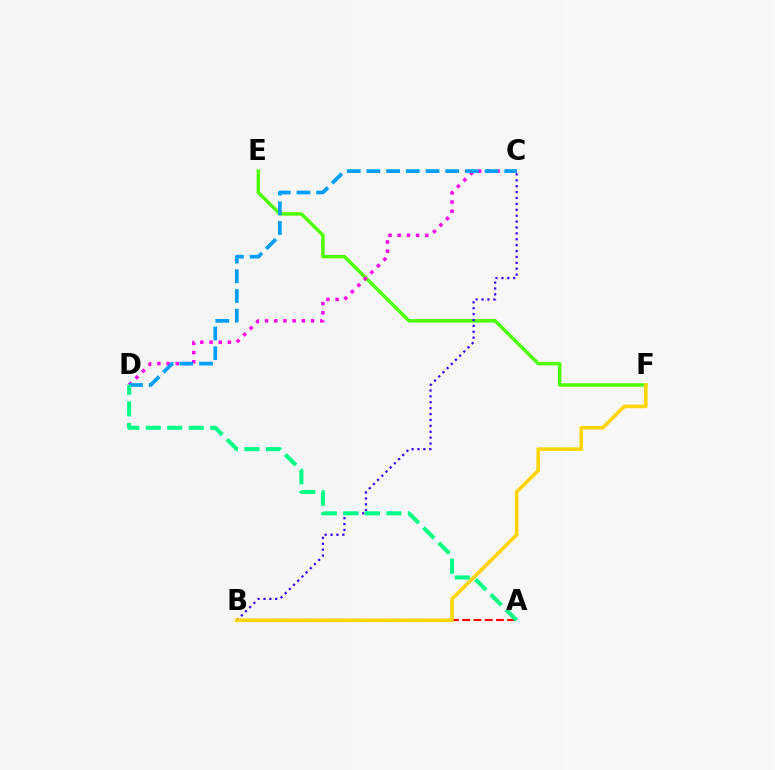{('E', 'F'): [{'color': '#4fff00', 'line_style': 'solid', 'thickness': 2.49}], ('B', 'C'): [{'color': '#3700ff', 'line_style': 'dotted', 'thickness': 1.6}], ('A', 'B'): [{'color': '#ff0000', 'line_style': 'dashed', 'thickness': 1.53}], ('B', 'F'): [{'color': '#ffd500', 'line_style': 'solid', 'thickness': 2.58}], ('C', 'D'): [{'color': '#ff00ed', 'line_style': 'dotted', 'thickness': 2.5}, {'color': '#009eff', 'line_style': 'dashed', 'thickness': 2.68}], ('A', 'D'): [{'color': '#00ff86', 'line_style': 'dashed', 'thickness': 2.92}]}